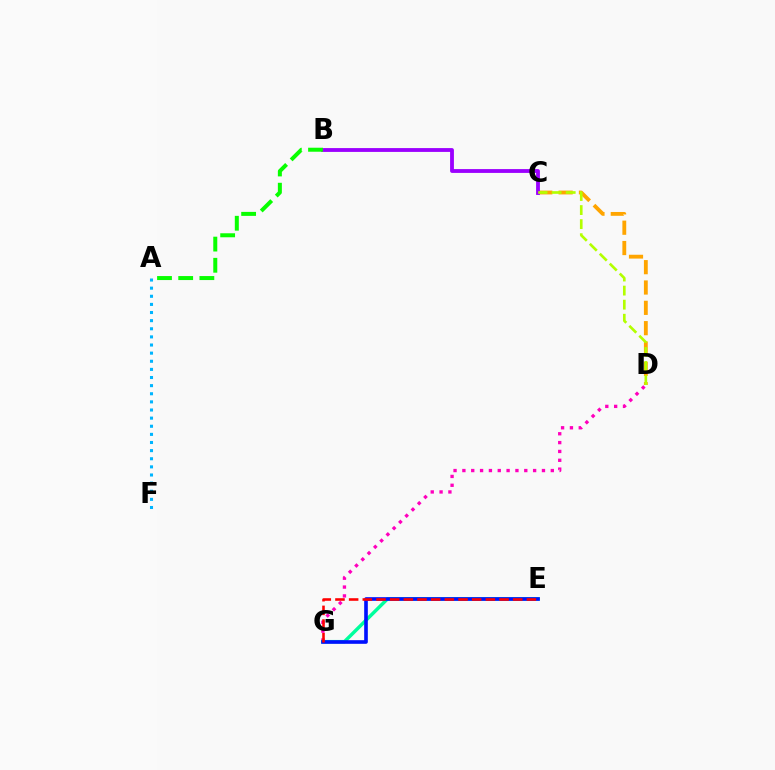{('C', 'D'): [{'color': '#ffa500', 'line_style': 'dashed', 'thickness': 2.76}, {'color': '#b3ff00', 'line_style': 'dashed', 'thickness': 1.91}], ('D', 'G'): [{'color': '#ff00bd', 'line_style': 'dotted', 'thickness': 2.4}], ('B', 'C'): [{'color': '#9b00ff', 'line_style': 'solid', 'thickness': 2.76}], ('E', 'G'): [{'color': '#00ff9d', 'line_style': 'solid', 'thickness': 2.49}, {'color': '#0010ff', 'line_style': 'solid', 'thickness': 2.62}, {'color': '#ff0000', 'line_style': 'dashed', 'thickness': 1.86}], ('A', 'F'): [{'color': '#00b5ff', 'line_style': 'dotted', 'thickness': 2.21}], ('A', 'B'): [{'color': '#08ff00', 'line_style': 'dashed', 'thickness': 2.88}]}